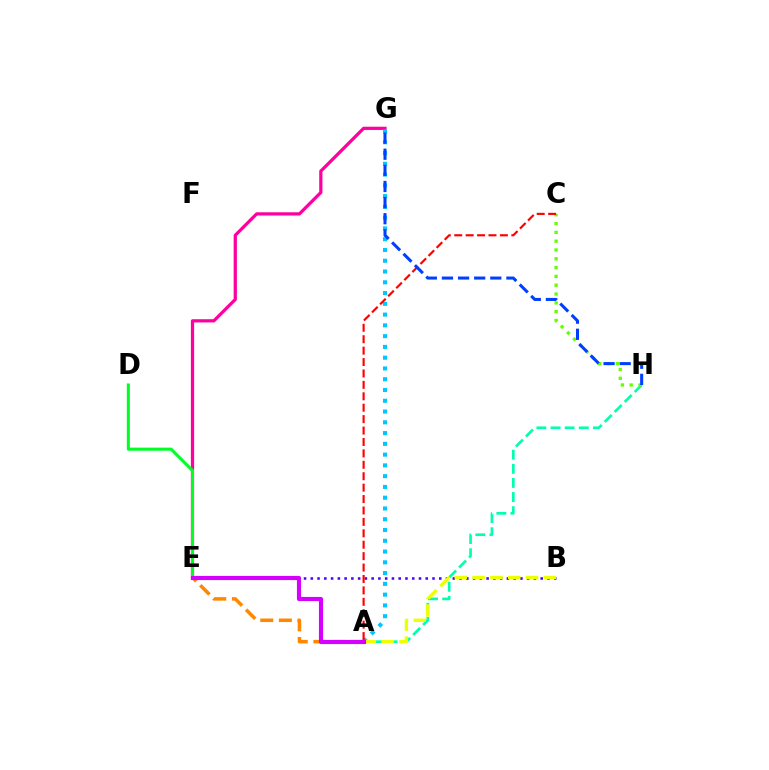{('A', 'H'): [{'color': '#00ffaf', 'line_style': 'dashed', 'thickness': 1.92}], ('C', 'H'): [{'color': '#66ff00', 'line_style': 'dotted', 'thickness': 2.39}], ('E', 'G'): [{'color': '#ff00a0', 'line_style': 'solid', 'thickness': 2.33}], ('A', 'G'): [{'color': '#00c7ff', 'line_style': 'dotted', 'thickness': 2.93}], ('B', 'E'): [{'color': '#4f00ff', 'line_style': 'dotted', 'thickness': 1.84}], ('D', 'E'): [{'color': '#00ff27', 'line_style': 'solid', 'thickness': 2.21}], ('A', 'B'): [{'color': '#eeff00', 'line_style': 'dashed', 'thickness': 2.42}], ('A', 'E'): [{'color': '#ff8800', 'line_style': 'dashed', 'thickness': 2.53}, {'color': '#d600ff', 'line_style': 'solid', 'thickness': 2.99}], ('A', 'C'): [{'color': '#ff0000', 'line_style': 'dashed', 'thickness': 1.55}], ('G', 'H'): [{'color': '#003fff', 'line_style': 'dashed', 'thickness': 2.19}]}